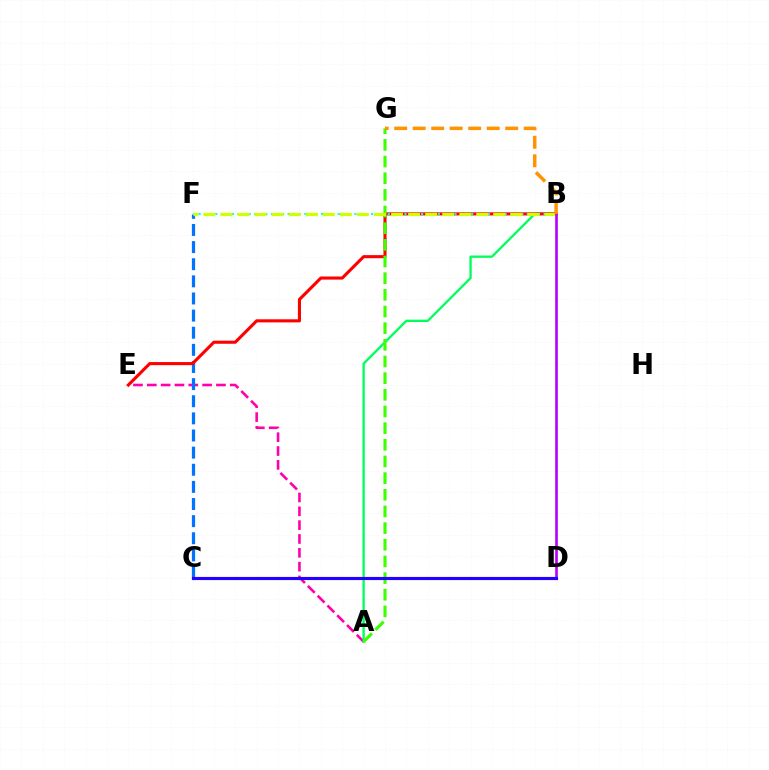{('A', 'E'): [{'color': '#ff00ac', 'line_style': 'dashed', 'thickness': 1.88}], ('C', 'F'): [{'color': '#0074ff', 'line_style': 'dashed', 'thickness': 2.33}], ('A', 'B'): [{'color': '#00ff5c', 'line_style': 'solid', 'thickness': 1.68}], ('B', 'E'): [{'color': '#ff0000', 'line_style': 'solid', 'thickness': 2.23}], ('A', 'G'): [{'color': '#3dff00', 'line_style': 'dashed', 'thickness': 2.26}], ('B', 'F'): [{'color': '#00fff6', 'line_style': 'dotted', 'thickness': 1.51}, {'color': '#d1ff00', 'line_style': 'dashed', 'thickness': 2.32}], ('B', 'D'): [{'color': '#b900ff', 'line_style': 'solid', 'thickness': 1.91}], ('C', 'D'): [{'color': '#2500ff', 'line_style': 'solid', 'thickness': 2.26}], ('B', 'G'): [{'color': '#ff9400', 'line_style': 'dashed', 'thickness': 2.51}]}